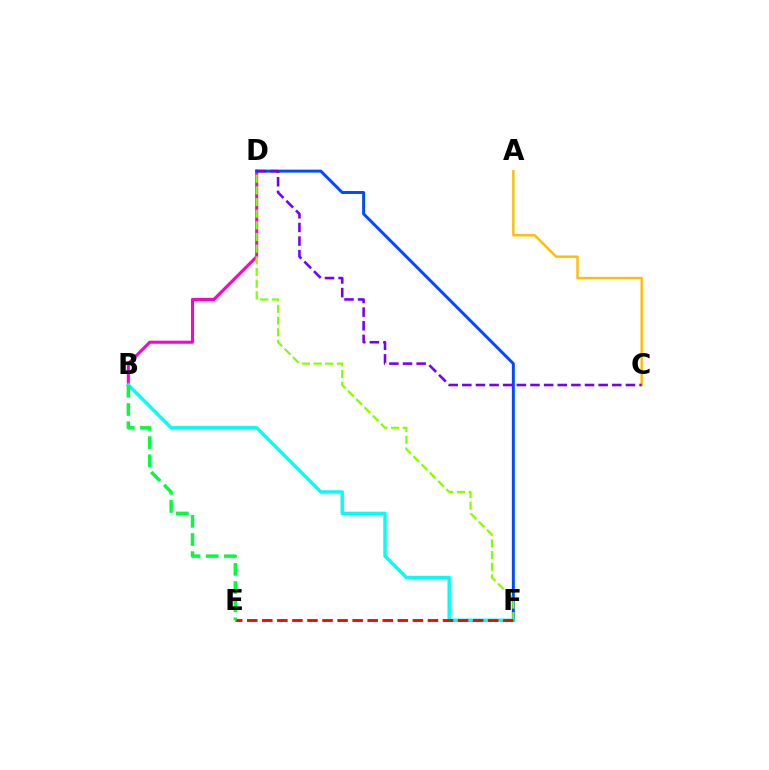{('B', 'D'): [{'color': '#ff00cf', 'line_style': 'solid', 'thickness': 2.21}], ('A', 'C'): [{'color': '#ffbd00', 'line_style': 'solid', 'thickness': 1.74}], ('D', 'F'): [{'color': '#004bff', 'line_style': 'solid', 'thickness': 2.13}, {'color': '#84ff00', 'line_style': 'dashed', 'thickness': 1.58}], ('C', 'D'): [{'color': '#7200ff', 'line_style': 'dashed', 'thickness': 1.85}], ('B', 'F'): [{'color': '#00fff6', 'line_style': 'solid', 'thickness': 2.47}], ('E', 'F'): [{'color': '#ff0000', 'line_style': 'dashed', 'thickness': 2.05}], ('B', 'E'): [{'color': '#00ff39', 'line_style': 'dashed', 'thickness': 2.47}]}